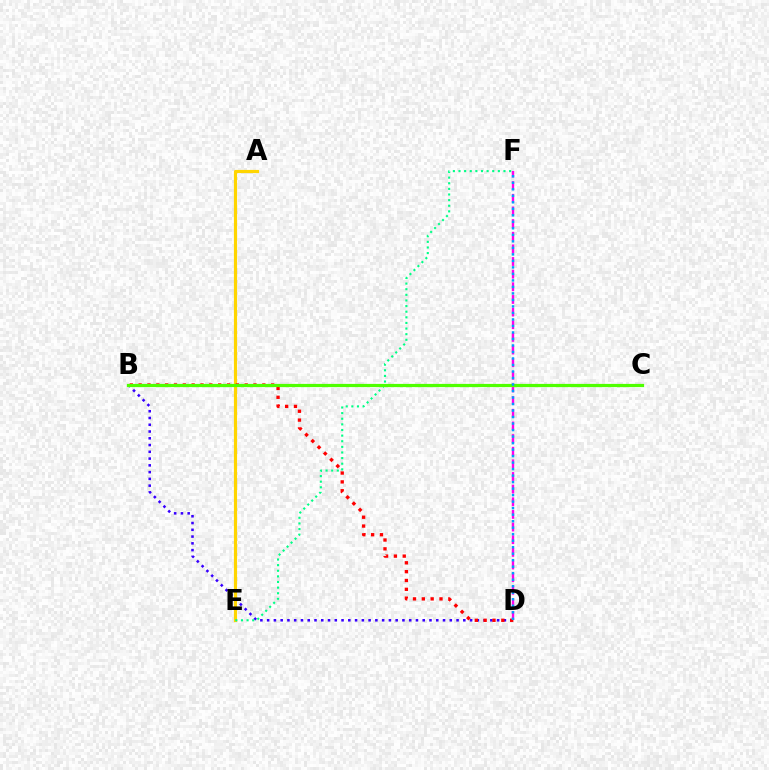{('B', 'D'): [{'color': '#3700ff', 'line_style': 'dotted', 'thickness': 1.84}, {'color': '#ff0000', 'line_style': 'dotted', 'thickness': 2.4}], ('A', 'E'): [{'color': '#ffd500', 'line_style': 'solid', 'thickness': 2.29}], ('D', 'F'): [{'color': '#ff00ed', 'line_style': 'dashed', 'thickness': 1.72}, {'color': '#009eff', 'line_style': 'dotted', 'thickness': 1.77}], ('E', 'F'): [{'color': '#00ff86', 'line_style': 'dotted', 'thickness': 1.53}], ('B', 'C'): [{'color': '#4fff00', 'line_style': 'solid', 'thickness': 2.31}]}